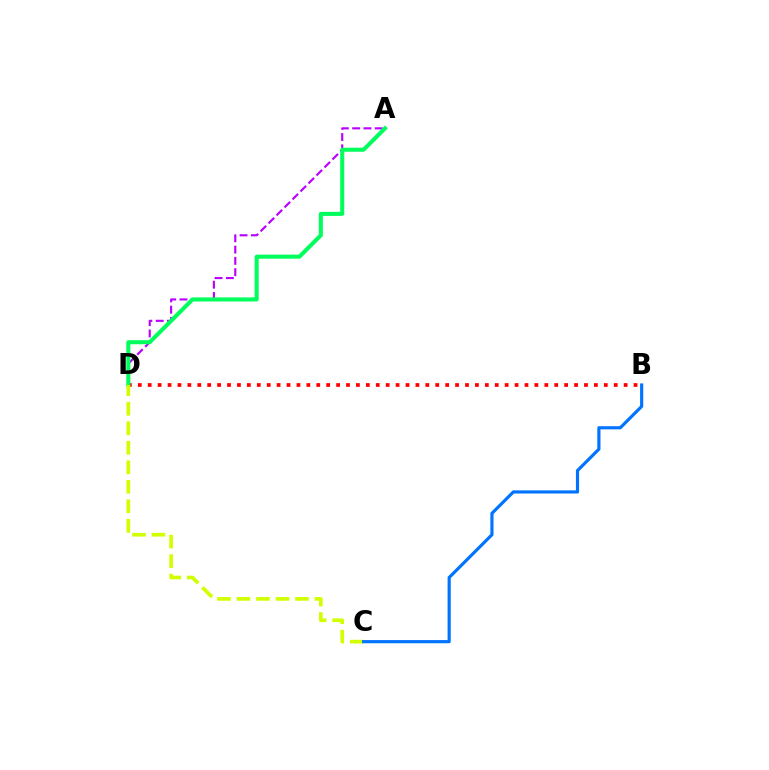{('A', 'D'): [{'color': '#b900ff', 'line_style': 'dashed', 'thickness': 1.53}, {'color': '#00ff5c', 'line_style': 'solid', 'thickness': 2.92}], ('B', 'D'): [{'color': '#ff0000', 'line_style': 'dotted', 'thickness': 2.69}], ('C', 'D'): [{'color': '#d1ff00', 'line_style': 'dashed', 'thickness': 2.65}], ('B', 'C'): [{'color': '#0074ff', 'line_style': 'solid', 'thickness': 2.28}]}